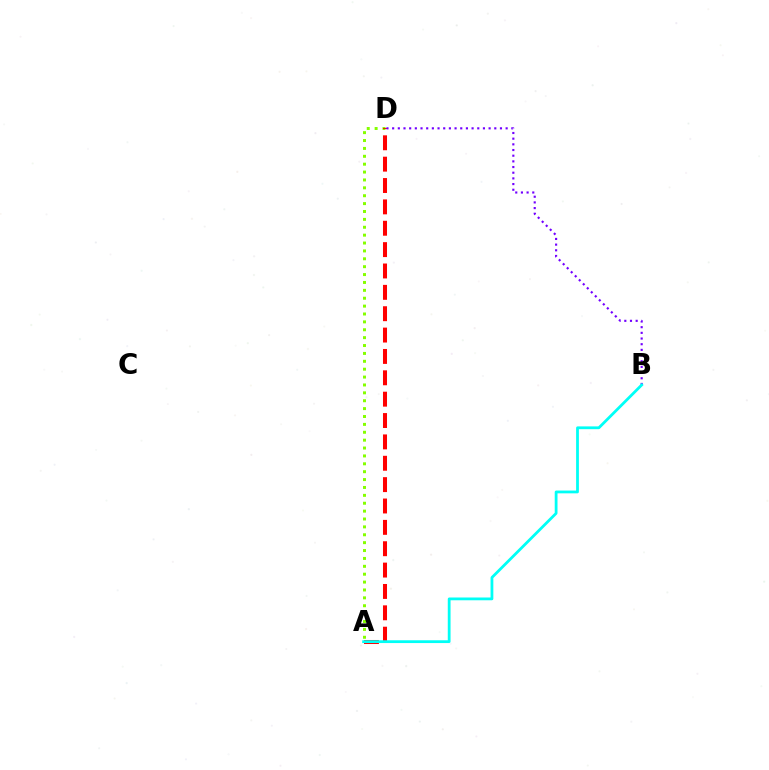{('A', 'D'): [{'color': '#84ff00', 'line_style': 'dotted', 'thickness': 2.14}, {'color': '#ff0000', 'line_style': 'dashed', 'thickness': 2.9}], ('B', 'D'): [{'color': '#7200ff', 'line_style': 'dotted', 'thickness': 1.54}], ('A', 'B'): [{'color': '#00fff6', 'line_style': 'solid', 'thickness': 2.01}]}